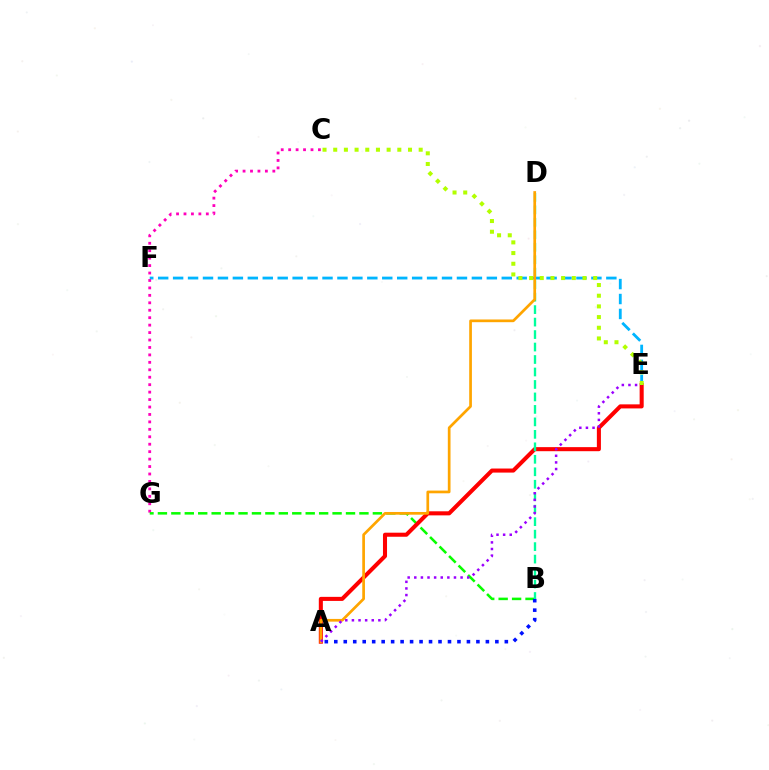{('E', 'F'): [{'color': '#00b5ff', 'line_style': 'dashed', 'thickness': 2.03}], ('C', 'G'): [{'color': '#ff00bd', 'line_style': 'dotted', 'thickness': 2.02}], ('B', 'G'): [{'color': '#08ff00', 'line_style': 'dashed', 'thickness': 1.83}], ('A', 'B'): [{'color': '#0010ff', 'line_style': 'dotted', 'thickness': 2.57}], ('A', 'E'): [{'color': '#ff0000', 'line_style': 'solid', 'thickness': 2.92}, {'color': '#9b00ff', 'line_style': 'dotted', 'thickness': 1.8}], ('B', 'D'): [{'color': '#00ff9d', 'line_style': 'dashed', 'thickness': 1.69}], ('A', 'D'): [{'color': '#ffa500', 'line_style': 'solid', 'thickness': 1.95}], ('C', 'E'): [{'color': '#b3ff00', 'line_style': 'dotted', 'thickness': 2.9}]}